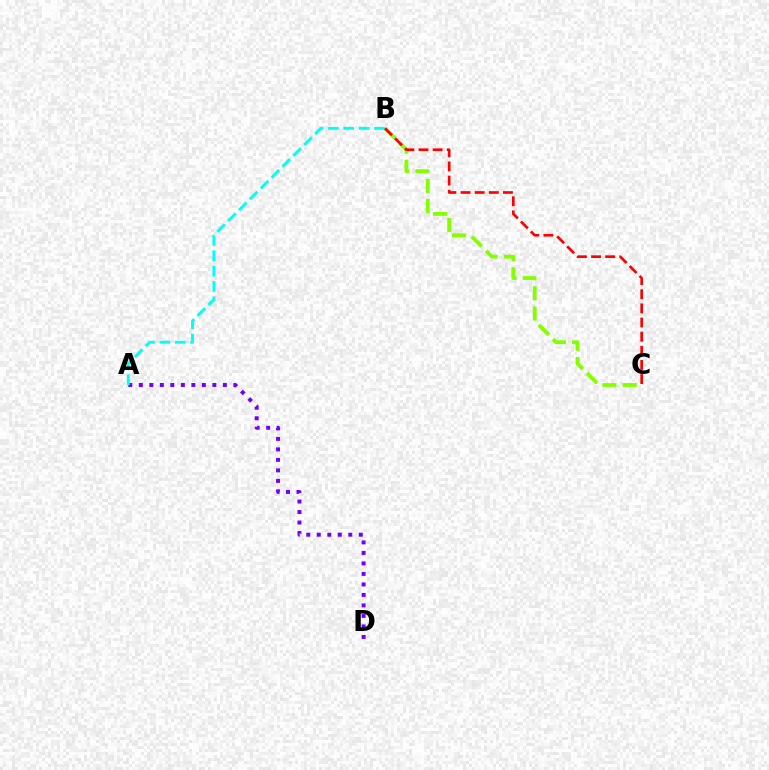{('A', 'D'): [{'color': '#7200ff', 'line_style': 'dotted', 'thickness': 2.85}], ('B', 'C'): [{'color': '#84ff00', 'line_style': 'dashed', 'thickness': 2.74}, {'color': '#ff0000', 'line_style': 'dashed', 'thickness': 1.92}], ('A', 'B'): [{'color': '#00fff6', 'line_style': 'dashed', 'thickness': 2.09}]}